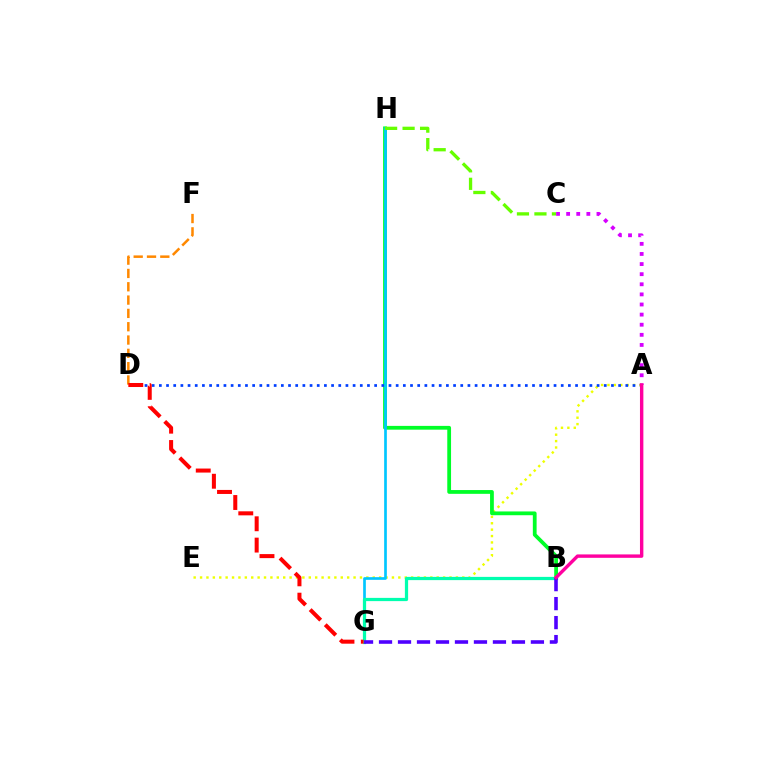{('A', 'E'): [{'color': '#eeff00', 'line_style': 'dotted', 'thickness': 1.74}], ('B', 'H'): [{'color': '#00ff27', 'line_style': 'solid', 'thickness': 2.72}], ('D', 'F'): [{'color': '#ff8800', 'line_style': 'dashed', 'thickness': 1.81}], ('A', 'D'): [{'color': '#003fff', 'line_style': 'dotted', 'thickness': 1.95}], ('G', 'H'): [{'color': '#00c7ff', 'line_style': 'solid', 'thickness': 1.93}], ('B', 'G'): [{'color': '#00ffaf', 'line_style': 'solid', 'thickness': 2.33}, {'color': '#4f00ff', 'line_style': 'dashed', 'thickness': 2.58}], ('D', 'G'): [{'color': '#ff0000', 'line_style': 'dashed', 'thickness': 2.9}], ('C', 'H'): [{'color': '#66ff00', 'line_style': 'dashed', 'thickness': 2.38}], ('A', 'C'): [{'color': '#d600ff', 'line_style': 'dotted', 'thickness': 2.75}], ('A', 'B'): [{'color': '#ff00a0', 'line_style': 'solid', 'thickness': 2.45}]}